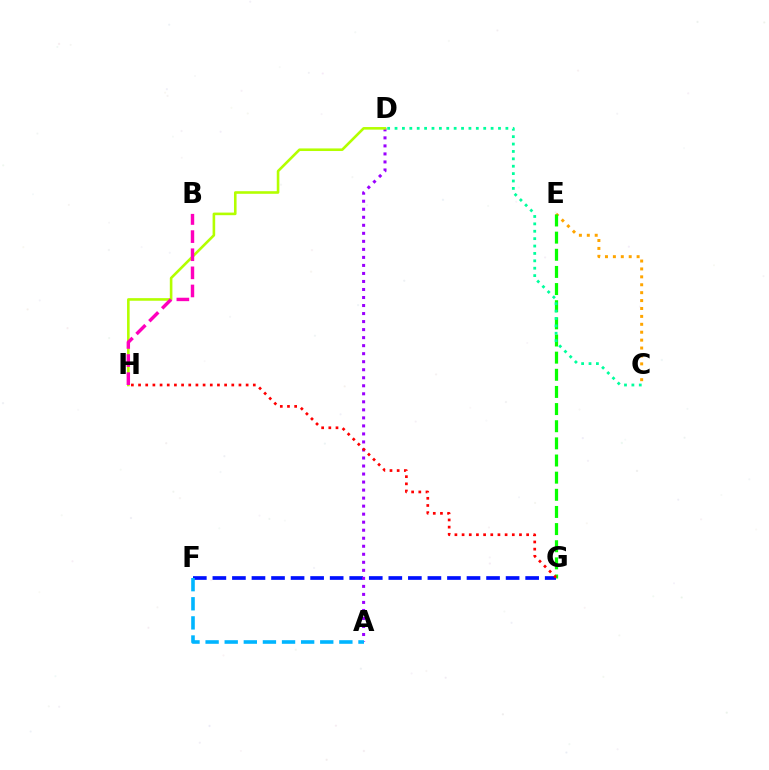{('C', 'E'): [{'color': '#ffa500', 'line_style': 'dotted', 'thickness': 2.15}], ('E', 'G'): [{'color': '#08ff00', 'line_style': 'dashed', 'thickness': 2.33}], ('C', 'D'): [{'color': '#00ff9d', 'line_style': 'dotted', 'thickness': 2.01}], ('F', 'G'): [{'color': '#0010ff', 'line_style': 'dashed', 'thickness': 2.66}], ('A', 'D'): [{'color': '#9b00ff', 'line_style': 'dotted', 'thickness': 2.18}], ('A', 'F'): [{'color': '#00b5ff', 'line_style': 'dashed', 'thickness': 2.6}], ('D', 'H'): [{'color': '#b3ff00', 'line_style': 'solid', 'thickness': 1.87}], ('G', 'H'): [{'color': '#ff0000', 'line_style': 'dotted', 'thickness': 1.95}], ('B', 'H'): [{'color': '#ff00bd', 'line_style': 'dashed', 'thickness': 2.46}]}